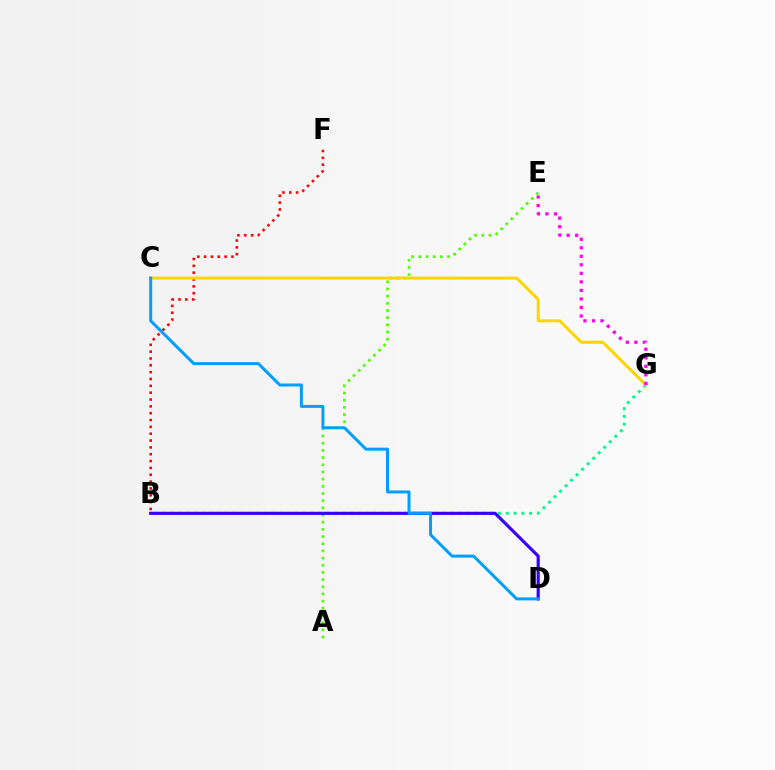{('A', 'E'): [{'color': '#4fff00', 'line_style': 'dotted', 'thickness': 1.95}], ('B', 'G'): [{'color': '#00ff86', 'line_style': 'dotted', 'thickness': 2.12}], ('B', 'F'): [{'color': '#ff0000', 'line_style': 'dotted', 'thickness': 1.86}], ('C', 'G'): [{'color': '#ffd500', 'line_style': 'solid', 'thickness': 2.15}], ('E', 'G'): [{'color': '#ff00ed', 'line_style': 'dotted', 'thickness': 2.32}], ('B', 'D'): [{'color': '#3700ff', 'line_style': 'solid', 'thickness': 2.28}], ('C', 'D'): [{'color': '#009eff', 'line_style': 'solid', 'thickness': 2.14}]}